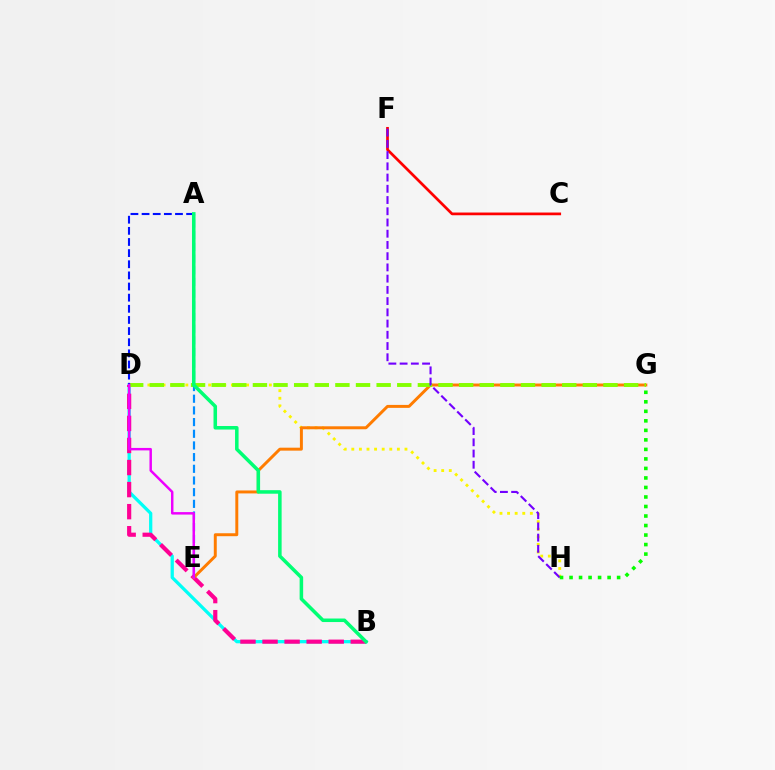{('D', 'H'): [{'color': '#fcf500', 'line_style': 'dotted', 'thickness': 2.06}], ('B', 'D'): [{'color': '#00fff6', 'line_style': 'solid', 'thickness': 2.35}, {'color': '#ff0094', 'line_style': 'dashed', 'thickness': 3.0}], ('E', 'G'): [{'color': '#ff7c00', 'line_style': 'solid', 'thickness': 2.13}], ('D', 'G'): [{'color': '#84ff00', 'line_style': 'dashed', 'thickness': 2.8}], ('C', 'F'): [{'color': '#ff0000', 'line_style': 'solid', 'thickness': 1.95}], ('A', 'E'): [{'color': '#008cff', 'line_style': 'dashed', 'thickness': 1.59}], ('F', 'H'): [{'color': '#7200ff', 'line_style': 'dashed', 'thickness': 1.53}], ('A', 'D'): [{'color': '#0010ff', 'line_style': 'dashed', 'thickness': 1.51}], ('G', 'H'): [{'color': '#08ff00', 'line_style': 'dotted', 'thickness': 2.59}], ('A', 'B'): [{'color': '#00ff74', 'line_style': 'solid', 'thickness': 2.54}], ('D', 'E'): [{'color': '#ee00ff', 'line_style': 'solid', 'thickness': 1.78}]}